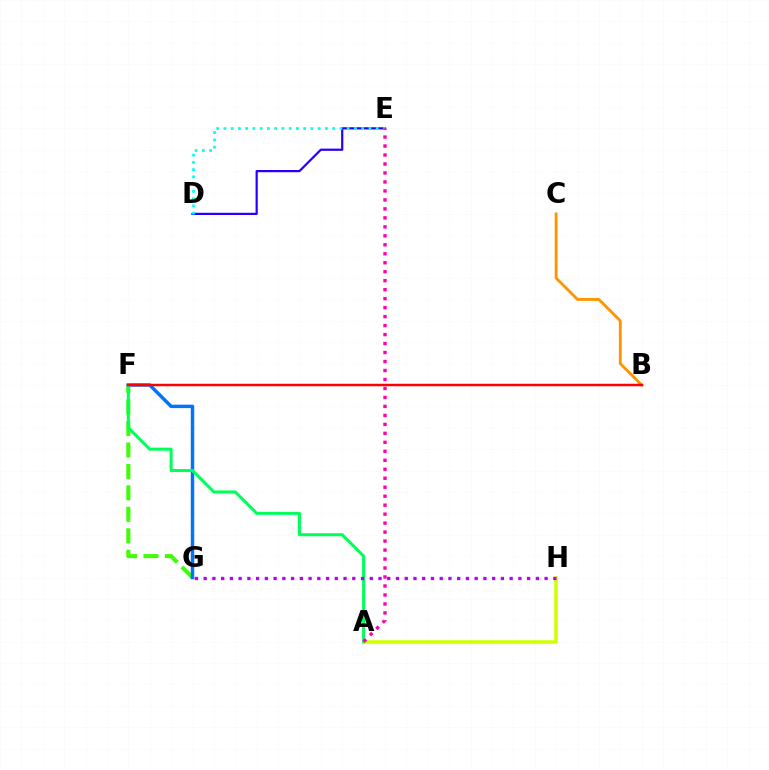{('B', 'C'): [{'color': '#ff9400', 'line_style': 'solid', 'thickness': 2.05}], ('F', 'G'): [{'color': '#3dff00', 'line_style': 'dashed', 'thickness': 2.92}, {'color': '#0074ff', 'line_style': 'solid', 'thickness': 2.49}], ('D', 'E'): [{'color': '#2500ff', 'line_style': 'solid', 'thickness': 1.59}, {'color': '#00fff6', 'line_style': 'dotted', 'thickness': 1.97}], ('A', 'H'): [{'color': '#d1ff00', 'line_style': 'solid', 'thickness': 2.55}], ('A', 'F'): [{'color': '#00ff5c', 'line_style': 'solid', 'thickness': 2.19}], ('G', 'H'): [{'color': '#b900ff', 'line_style': 'dotted', 'thickness': 2.38}], ('B', 'F'): [{'color': '#ff0000', 'line_style': 'solid', 'thickness': 1.79}], ('A', 'E'): [{'color': '#ff00ac', 'line_style': 'dotted', 'thickness': 2.44}]}